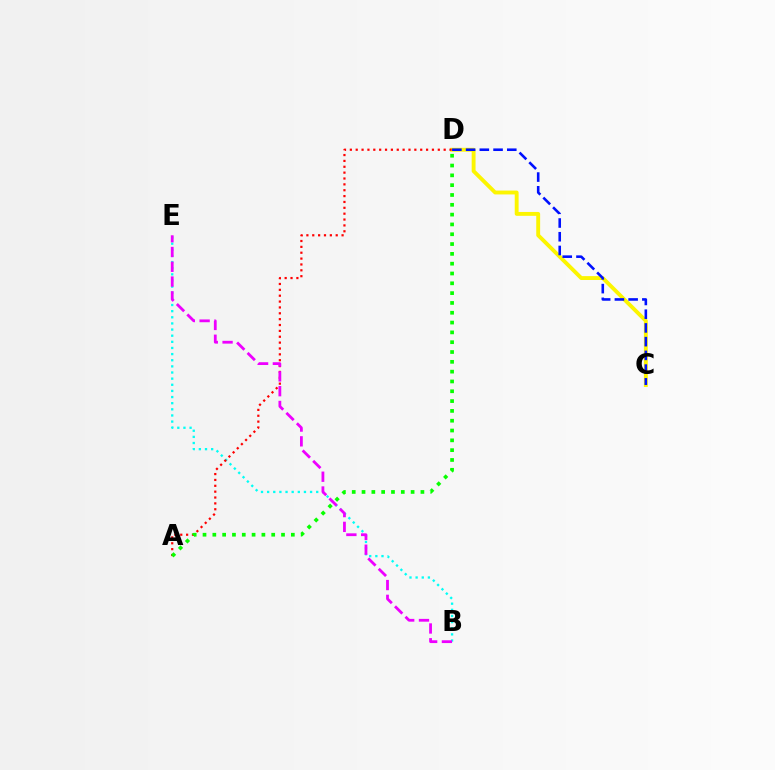{('C', 'D'): [{'color': '#fcf500', 'line_style': 'solid', 'thickness': 2.79}, {'color': '#0010ff', 'line_style': 'dashed', 'thickness': 1.86}], ('B', 'E'): [{'color': '#00fff6', 'line_style': 'dotted', 'thickness': 1.67}, {'color': '#ee00ff', 'line_style': 'dashed', 'thickness': 2.01}], ('A', 'D'): [{'color': '#ff0000', 'line_style': 'dotted', 'thickness': 1.59}, {'color': '#08ff00', 'line_style': 'dotted', 'thickness': 2.67}]}